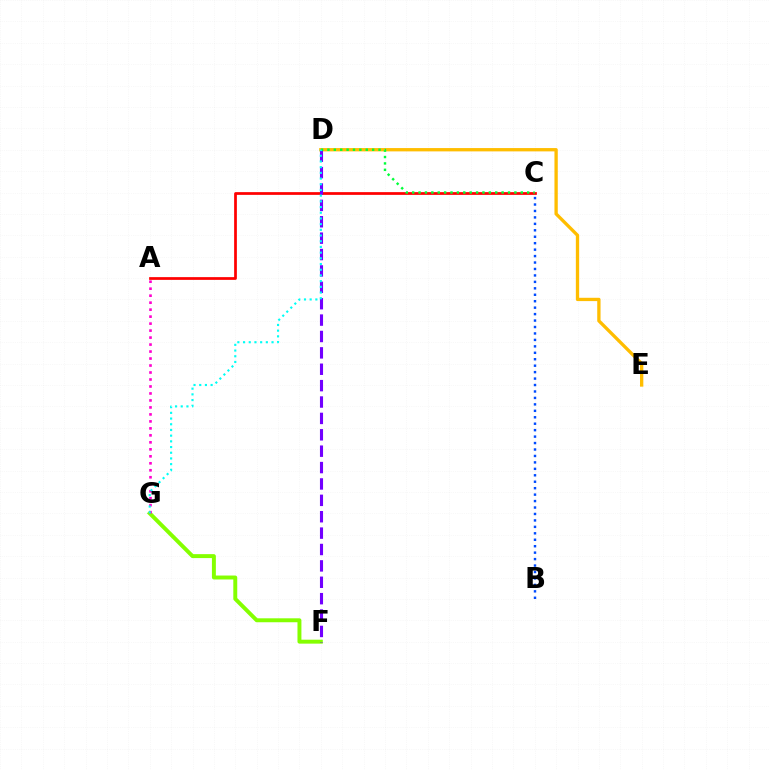{('A', 'C'): [{'color': '#ff0000', 'line_style': 'solid', 'thickness': 1.97}], ('F', 'G'): [{'color': '#84ff00', 'line_style': 'solid', 'thickness': 2.84}], ('B', 'C'): [{'color': '#004bff', 'line_style': 'dotted', 'thickness': 1.75}], ('D', 'E'): [{'color': '#ffbd00', 'line_style': 'solid', 'thickness': 2.39}], ('D', 'F'): [{'color': '#7200ff', 'line_style': 'dashed', 'thickness': 2.23}], ('C', 'D'): [{'color': '#00ff39', 'line_style': 'dotted', 'thickness': 1.74}], ('A', 'G'): [{'color': '#ff00cf', 'line_style': 'dotted', 'thickness': 1.9}], ('D', 'G'): [{'color': '#00fff6', 'line_style': 'dotted', 'thickness': 1.55}]}